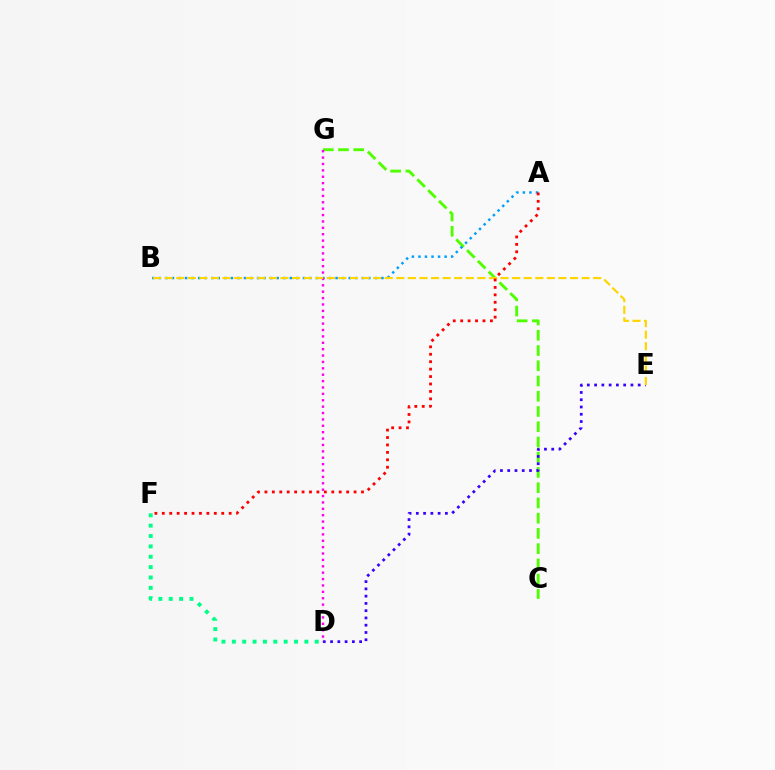{('C', 'G'): [{'color': '#4fff00', 'line_style': 'dashed', 'thickness': 2.07}], ('D', 'E'): [{'color': '#3700ff', 'line_style': 'dotted', 'thickness': 1.97}], ('D', 'F'): [{'color': '#00ff86', 'line_style': 'dotted', 'thickness': 2.82}], ('A', 'B'): [{'color': '#009eff', 'line_style': 'dotted', 'thickness': 1.78}], ('D', 'G'): [{'color': '#ff00ed', 'line_style': 'dotted', 'thickness': 1.74}], ('B', 'E'): [{'color': '#ffd500', 'line_style': 'dashed', 'thickness': 1.57}], ('A', 'F'): [{'color': '#ff0000', 'line_style': 'dotted', 'thickness': 2.02}]}